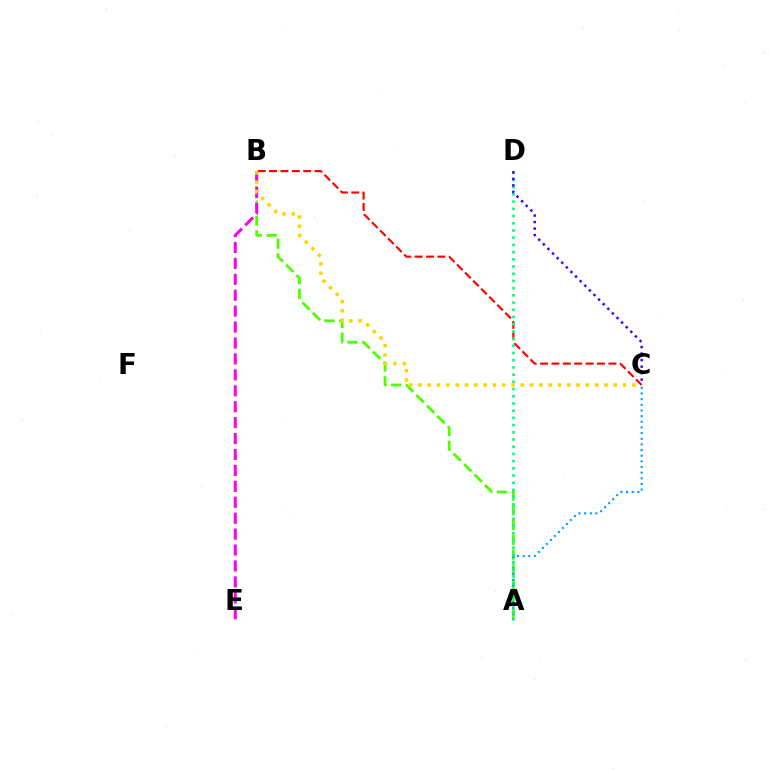{('A', 'B'): [{'color': '#4fff00', 'line_style': 'dashed', 'thickness': 2.01}], ('A', 'C'): [{'color': '#009eff', 'line_style': 'dotted', 'thickness': 1.54}], ('B', 'E'): [{'color': '#ff00ed', 'line_style': 'dashed', 'thickness': 2.16}], ('B', 'C'): [{'color': '#ff0000', 'line_style': 'dashed', 'thickness': 1.55}, {'color': '#ffd500', 'line_style': 'dotted', 'thickness': 2.53}], ('A', 'D'): [{'color': '#00ff86', 'line_style': 'dotted', 'thickness': 1.96}], ('C', 'D'): [{'color': '#3700ff', 'line_style': 'dotted', 'thickness': 1.77}]}